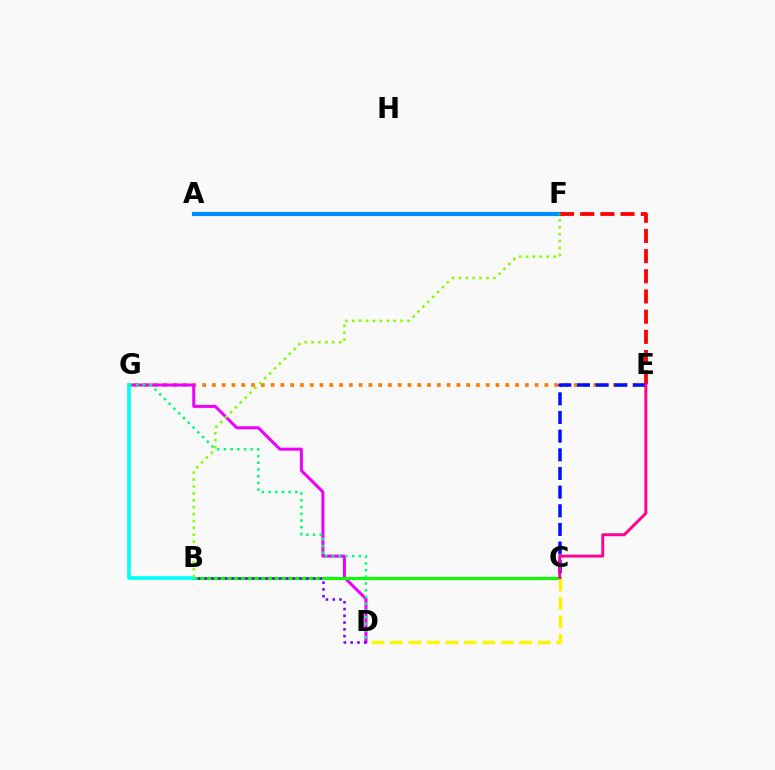{('A', 'F'): [{'color': '#008cff', 'line_style': 'solid', 'thickness': 2.99}], ('E', 'G'): [{'color': '#ff7c00', 'line_style': 'dotted', 'thickness': 2.66}], ('E', 'F'): [{'color': '#ff0000', 'line_style': 'dashed', 'thickness': 2.74}], ('D', 'G'): [{'color': '#ee00ff', 'line_style': 'solid', 'thickness': 2.18}, {'color': '#00ff74', 'line_style': 'dotted', 'thickness': 1.83}], ('C', 'E'): [{'color': '#0010ff', 'line_style': 'dashed', 'thickness': 2.53}, {'color': '#ff0094', 'line_style': 'solid', 'thickness': 2.11}], ('B', 'C'): [{'color': '#08ff00', 'line_style': 'solid', 'thickness': 2.23}], ('C', 'D'): [{'color': '#fcf500', 'line_style': 'dashed', 'thickness': 2.51}], ('B', 'D'): [{'color': '#7200ff', 'line_style': 'dotted', 'thickness': 1.84}], ('B', 'G'): [{'color': '#00fff6', 'line_style': 'solid', 'thickness': 2.65}], ('B', 'F'): [{'color': '#84ff00', 'line_style': 'dotted', 'thickness': 1.88}]}